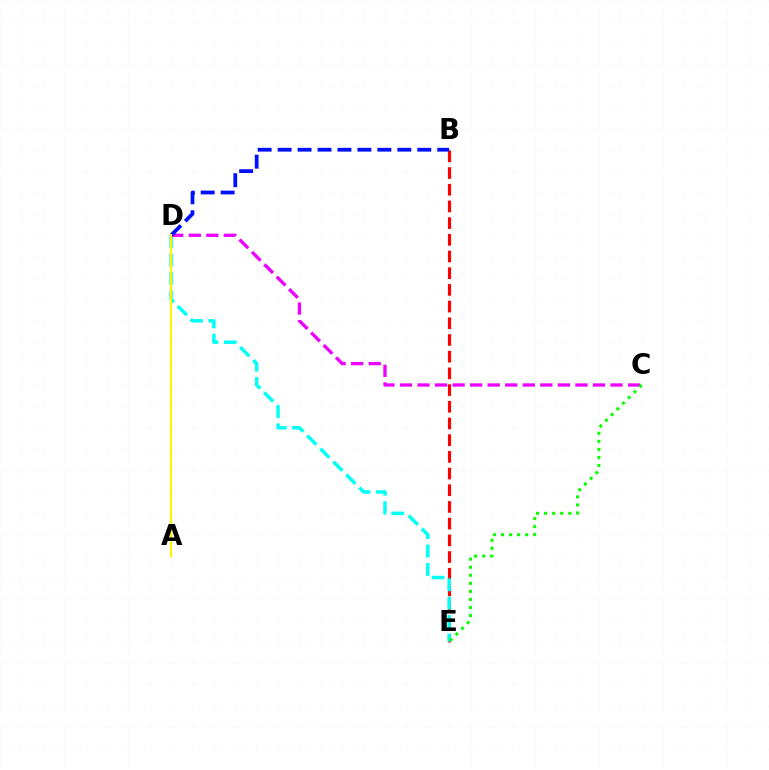{('B', 'E'): [{'color': '#ff0000', 'line_style': 'dashed', 'thickness': 2.27}], ('D', 'E'): [{'color': '#00fff6', 'line_style': 'dashed', 'thickness': 2.5}], ('C', 'D'): [{'color': '#ee00ff', 'line_style': 'dashed', 'thickness': 2.38}], ('B', 'D'): [{'color': '#0010ff', 'line_style': 'dashed', 'thickness': 2.71}], ('A', 'D'): [{'color': '#fcf500', 'line_style': 'solid', 'thickness': 1.52}], ('C', 'E'): [{'color': '#08ff00', 'line_style': 'dotted', 'thickness': 2.19}]}